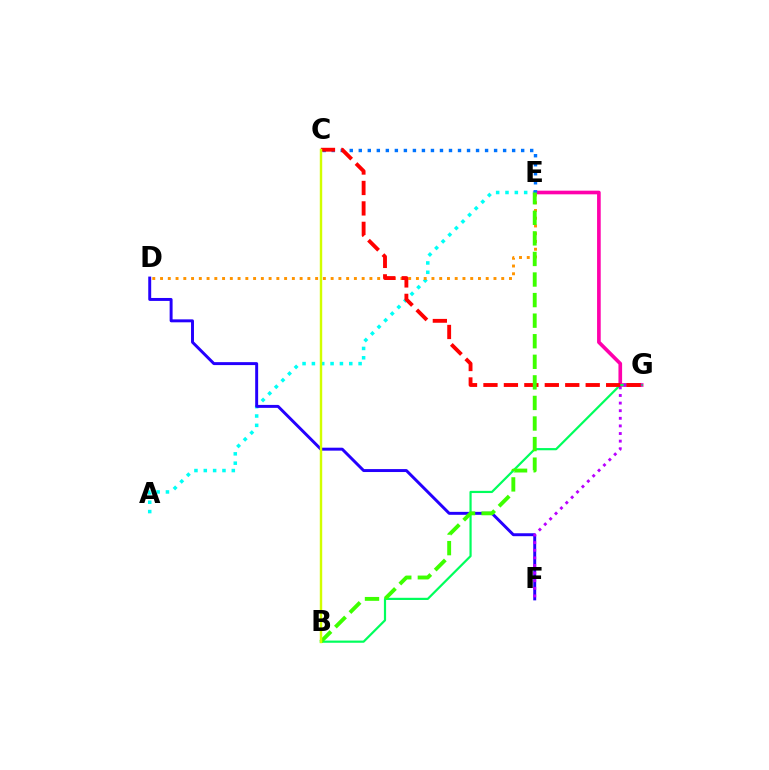{('E', 'G'): [{'color': '#ff00ac', 'line_style': 'solid', 'thickness': 2.62}], ('A', 'E'): [{'color': '#00fff6', 'line_style': 'dotted', 'thickness': 2.54}], ('C', 'E'): [{'color': '#0074ff', 'line_style': 'dotted', 'thickness': 2.45}], ('D', 'F'): [{'color': '#2500ff', 'line_style': 'solid', 'thickness': 2.12}], ('B', 'G'): [{'color': '#00ff5c', 'line_style': 'solid', 'thickness': 1.58}], ('D', 'E'): [{'color': '#ff9400', 'line_style': 'dotted', 'thickness': 2.11}], ('F', 'G'): [{'color': '#b900ff', 'line_style': 'dotted', 'thickness': 2.07}], ('C', 'G'): [{'color': '#ff0000', 'line_style': 'dashed', 'thickness': 2.78}], ('B', 'E'): [{'color': '#3dff00', 'line_style': 'dashed', 'thickness': 2.79}], ('B', 'C'): [{'color': '#d1ff00', 'line_style': 'solid', 'thickness': 1.74}]}